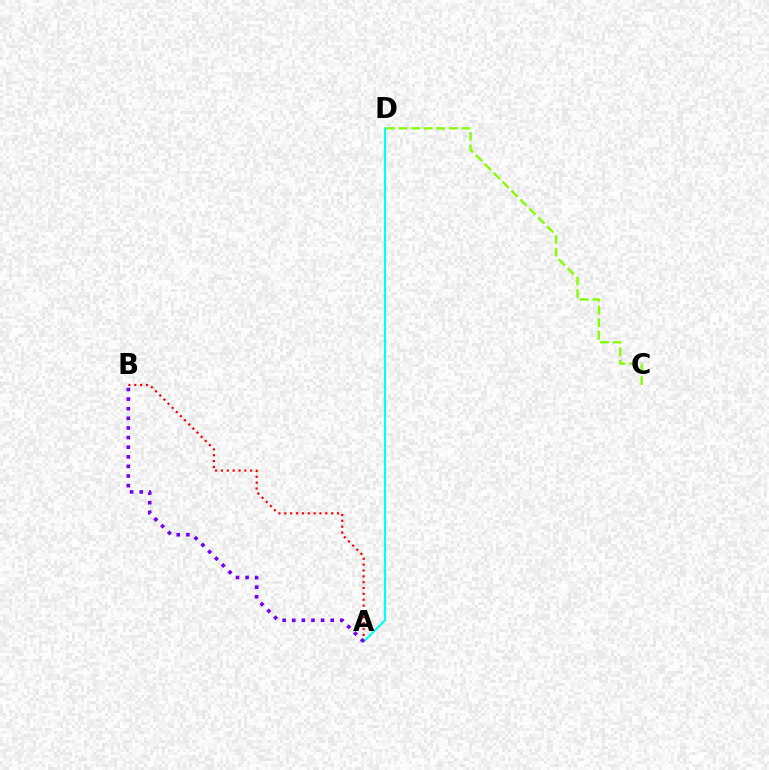{('A', 'D'): [{'color': '#00fff6', 'line_style': 'solid', 'thickness': 1.52}], ('A', 'B'): [{'color': '#ff0000', 'line_style': 'dotted', 'thickness': 1.59}, {'color': '#7200ff', 'line_style': 'dotted', 'thickness': 2.61}], ('C', 'D'): [{'color': '#84ff00', 'line_style': 'dashed', 'thickness': 1.71}]}